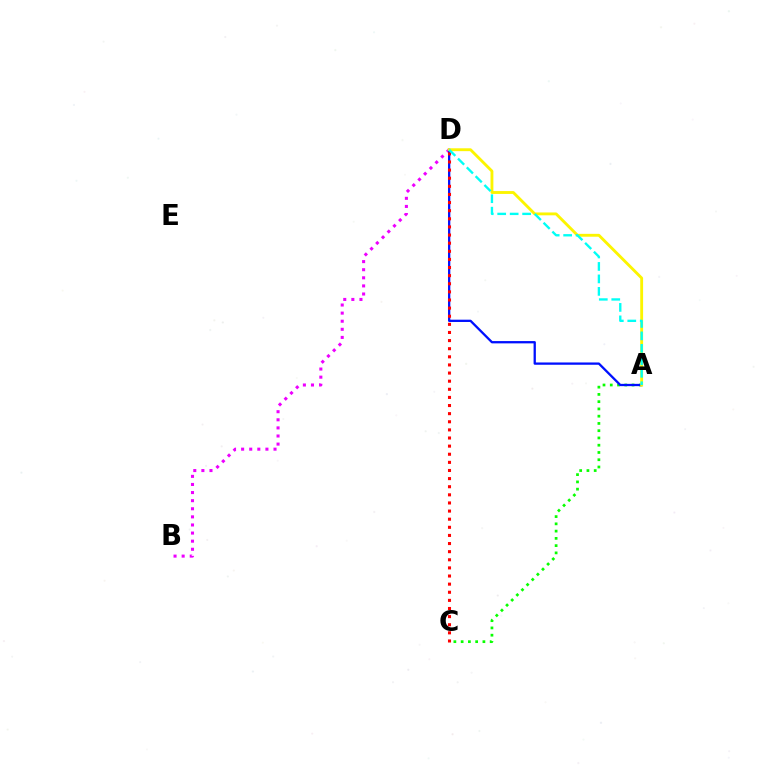{('B', 'D'): [{'color': '#ee00ff', 'line_style': 'dotted', 'thickness': 2.2}], ('A', 'C'): [{'color': '#08ff00', 'line_style': 'dotted', 'thickness': 1.97}], ('A', 'D'): [{'color': '#0010ff', 'line_style': 'solid', 'thickness': 1.65}, {'color': '#fcf500', 'line_style': 'solid', 'thickness': 2.06}, {'color': '#00fff6', 'line_style': 'dashed', 'thickness': 1.69}], ('C', 'D'): [{'color': '#ff0000', 'line_style': 'dotted', 'thickness': 2.21}]}